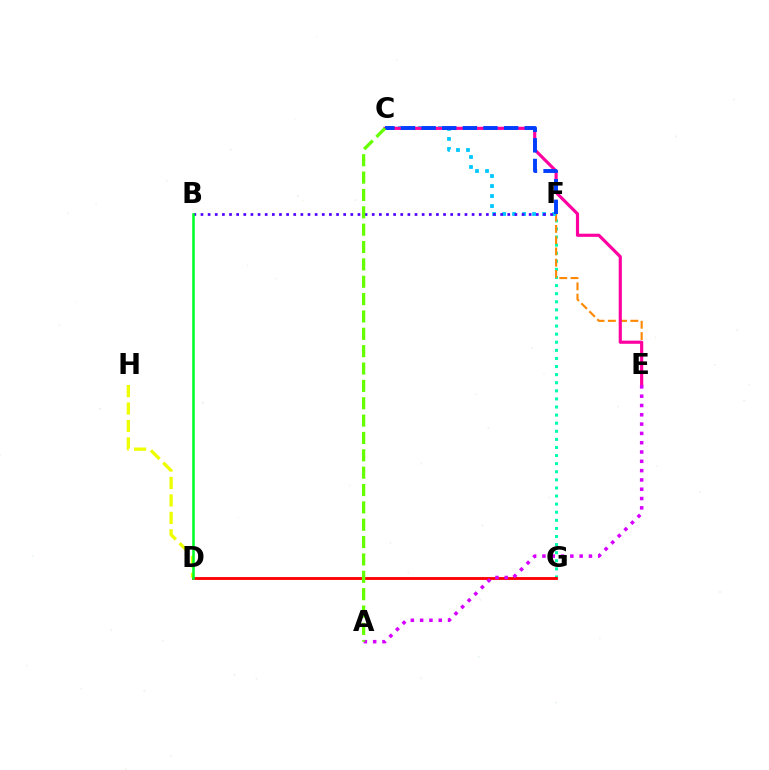{('F', 'G'): [{'color': '#00ffaf', 'line_style': 'dotted', 'thickness': 2.2}], ('E', 'F'): [{'color': '#ff8800', 'line_style': 'dashed', 'thickness': 1.53}], ('D', 'G'): [{'color': '#ff0000', 'line_style': 'solid', 'thickness': 2.03}], ('D', 'H'): [{'color': '#eeff00', 'line_style': 'dashed', 'thickness': 2.37}], ('C', 'F'): [{'color': '#00c7ff', 'line_style': 'dotted', 'thickness': 2.72}, {'color': '#003fff', 'line_style': 'dashed', 'thickness': 2.8}], ('B', 'F'): [{'color': '#4f00ff', 'line_style': 'dotted', 'thickness': 1.94}], ('C', 'E'): [{'color': '#ff00a0', 'line_style': 'solid', 'thickness': 2.27}], ('B', 'D'): [{'color': '#00ff27', 'line_style': 'solid', 'thickness': 1.84}], ('A', 'E'): [{'color': '#d600ff', 'line_style': 'dotted', 'thickness': 2.53}], ('A', 'C'): [{'color': '#66ff00', 'line_style': 'dashed', 'thickness': 2.36}]}